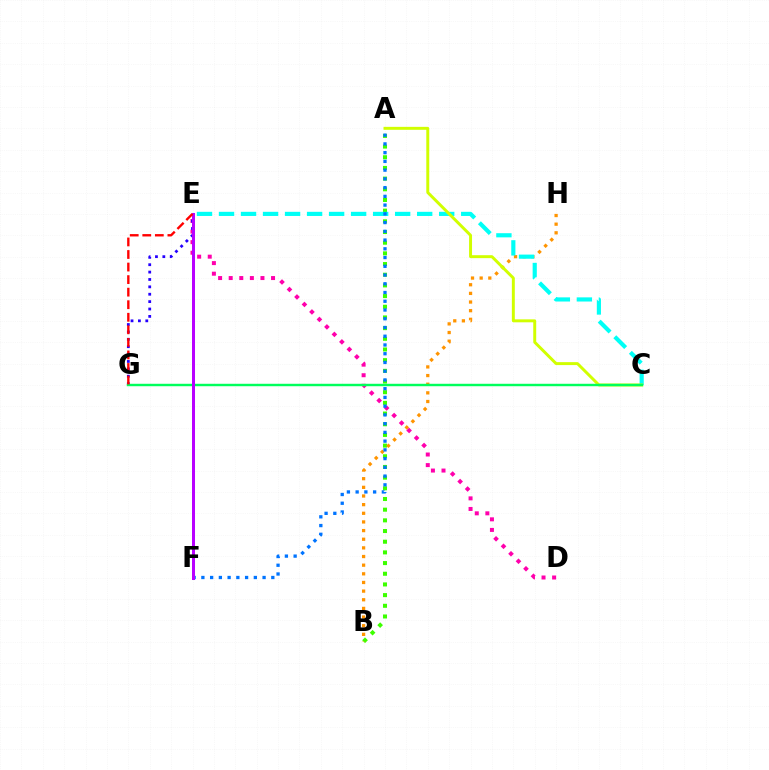{('A', 'B'): [{'color': '#3dff00', 'line_style': 'dotted', 'thickness': 2.9}], ('B', 'H'): [{'color': '#ff9400', 'line_style': 'dotted', 'thickness': 2.35}], ('C', 'E'): [{'color': '#00fff6', 'line_style': 'dashed', 'thickness': 2.99}], ('D', 'E'): [{'color': '#ff00ac', 'line_style': 'dotted', 'thickness': 2.88}], ('E', 'G'): [{'color': '#2500ff', 'line_style': 'dotted', 'thickness': 2.01}, {'color': '#ff0000', 'line_style': 'dashed', 'thickness': 1.71}], ('A', 'C'): [{'color': '#d1ff00', 'line_style': 'solid', 'thickness': 2.13}], ('C', 'G'): [{'color': '#00ff5c', 'line_style': 'solid', 'thickness': 1.75}], ('A', 'F'): [{'color': '#0074ff', 'line_style': 'dotted', 'thickness': 2.38}], ('E', 'F'): [{'color': '#b900ff', 'line_style': 'solid', 'thickness': 2.17}]}